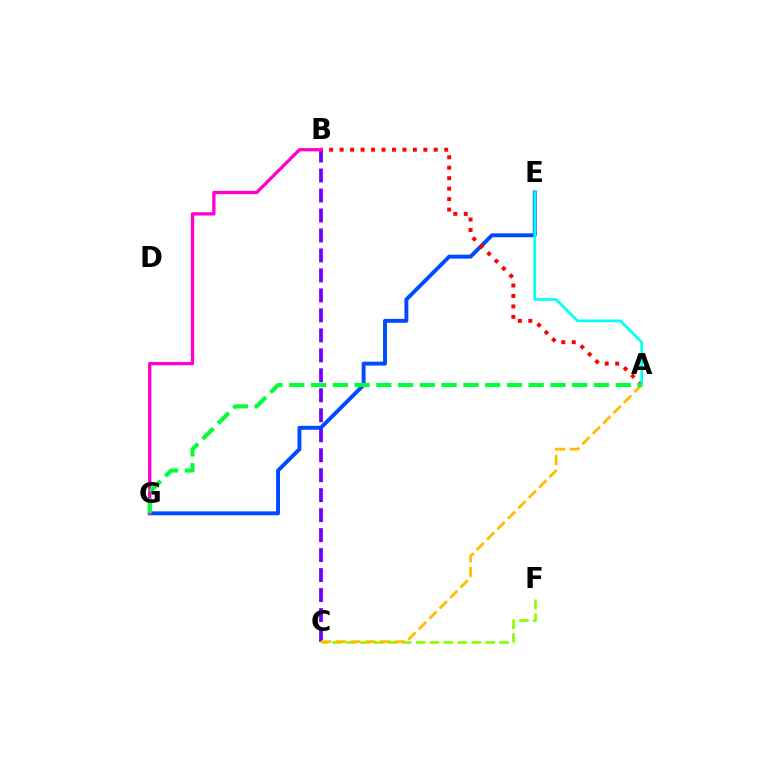{('B', 'C'): [{'color': '#7200ff', 'line_style': 'dashed', 'thickness': 2.71}], ('E', 'G'): [{'color': '#004bff', 'line_style': 'solid', 'thickness': 2.83}], ('A', 'B'): [{'color': '#ff0000', 'line_style': 'dotted', 'thickness': 2.84}], ('C', 'F'): [{'color': '#84ff00', 'line_style': 'dashed', 'thickness': 1.89}], ('A', 'E'): [{'color': '#00fff6', 'line_style': 'solid', 'thickness': 1.91}], ('B', 'G'): [{'color': '#ff00cf', 'line_style': 'solid', 'thickness': 2.37}], ('A', 'C'): [{'color': '#ffbd00', 'line_style': 'dashed', 'thickness': 2.0}], ('A', 'G'): [{'color': '#00ff39', 'line_style': 'dashed', 'thickness': 2.96}]}